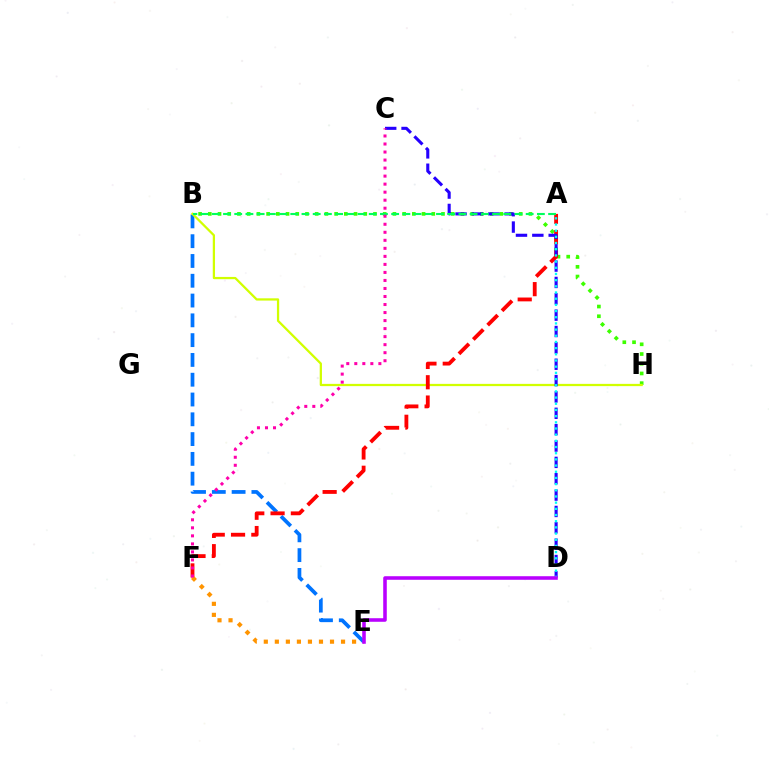{('B', 'H'): [{'color': '#3dff00', 'line_style': 'dotted', 'thickness': 2.64}, {'color': '#d1ff00', 'line_style': 'solid', 'thickness': 1.62}], ('B', 'E'): [{'color': '#0074ff', 'line_style': 'dashed', 'thickness': 2.69}], ('A', 'F'): [{'color': '#ff0000', 'line_style': 'dashed', 'thickness': 2.76}], ('E', 'F'): [{'color': '#ff9400', 'line_style': 'dotted', 'thickness': 3.0}], ('C', 'D'): [{'color': '#2500ff', 'line_style': 'dashed', 'thickness': 2.22}], ('A', 'B'): [{'color': '#00ff5c', 'line_style': 'dashed', 'thickness': 1.52}], ('A', 'D'): [{'color': '#00fff6', 'line_style': 'dotted', 'thickness': 1.68}], ('D', 'E'): [{'color': '#b900ff', 'line_style': 'solid', 'thickness': 2.57}], ('C', 'F'): [{'color': '#ff00ac', 'line_style': 'dotted', 'thickness': 2.18}]}